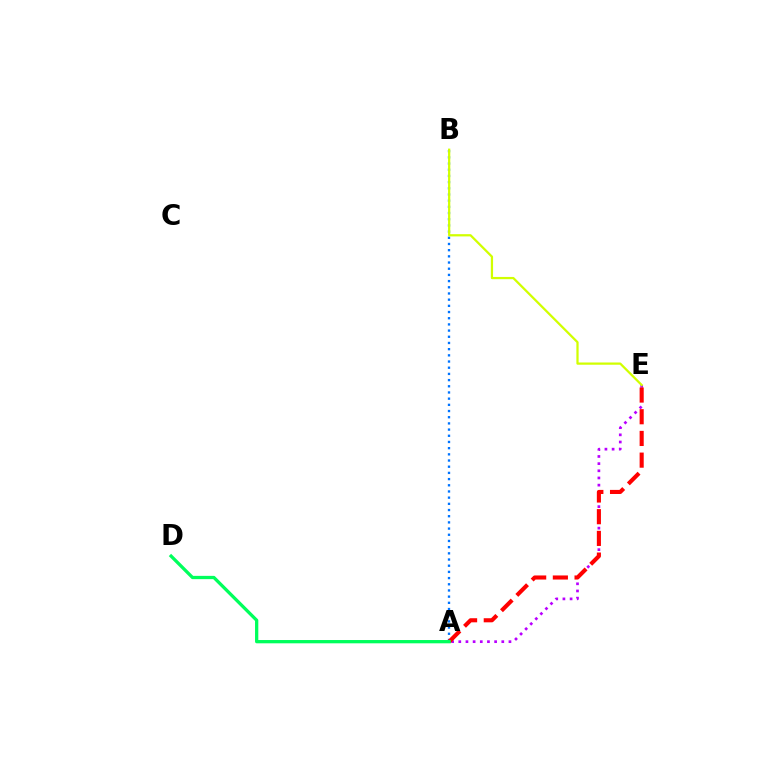{('A', 'B'): [{'color': '#0074ff', 'line_style': 'dotted', 'thickness': 1.68}], ('A', 'E'): [{'color': '#b900ff', 'line_style': 'dotted', 'thickness': 1.95}, {'color': '#ff0000', 'line_style': 'dashed', 'thickness': 2.95}], ('A', 'D'): [{'color': '#00ff5c', 'line_style': 'solid', 'thickness': 2.36}], ('B', 'E'): [{'color': '#d1ff00', 'line_style': 'solid', 'thickness': 1.62}]}